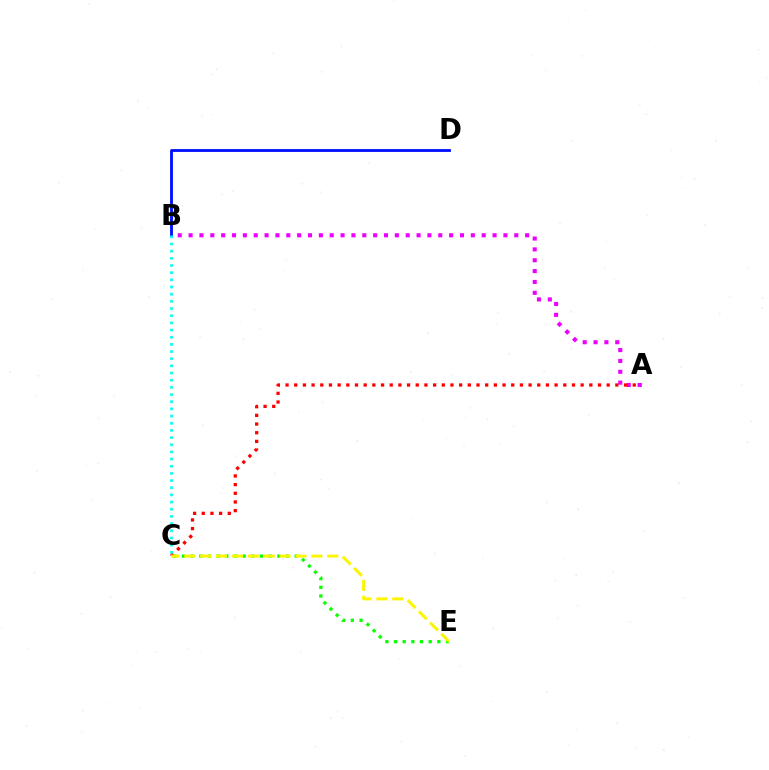{('A', 'B'): [{'color': '#ee00ff', 'line_style': 'dotted', 'thickness': 2.95}], ('A', 'C'): [{'color': '#ff0000', 'line_style': 'dotted', 'thickness': 2.36}], ('C', 'E'): [{'color': '#08ff00', 'line_style': 'dotted', 'thickness': 2.35}, {'color': '#fcf500', 'line_style': 'dashed', 'thickness': 2.16}], ('B', 'D'): [{'color': '#0010ff', 'line_style': 'solid', 'thickness': 2.04}], ('B', 'C'): [{'color': '#00fff6', 'line_style': 'dotted', 'thickness': 1.95}]}